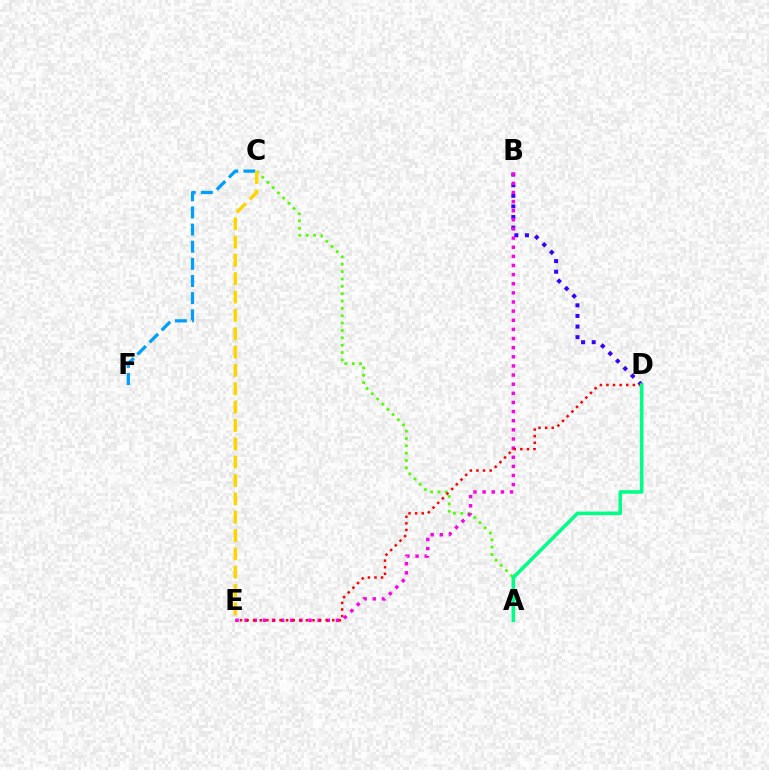{('B', 'D'): [{'color': '#3700ff', 'line_style': 'dotted', 'thickness': 2.88}], ('A', 'C'): [{'color': '#4fff00', 'line_style': 'dotted', 'thickness': 2.0}], ('B', 'E'): [{'color': '#ff00ed', 'line_style': 'dotted', 'thickness': 2.48}], ('D', 'E'): [{'color': '#ff0000', 'line_style': 'dotted', 'thickness': 1.79}], ('C', 'F'): [{'color': '#009eff', 'line_style': 'dashed', 'thickness': 2.33}], ('A', 'D'): [{'color': '#00ff86', 'line_style': 'solid', 'thickness': 2.56}], ('C', 'E'): [{'color': '#ffd500', 'line_style': 'dashed', 'thickness': 2.49}]}